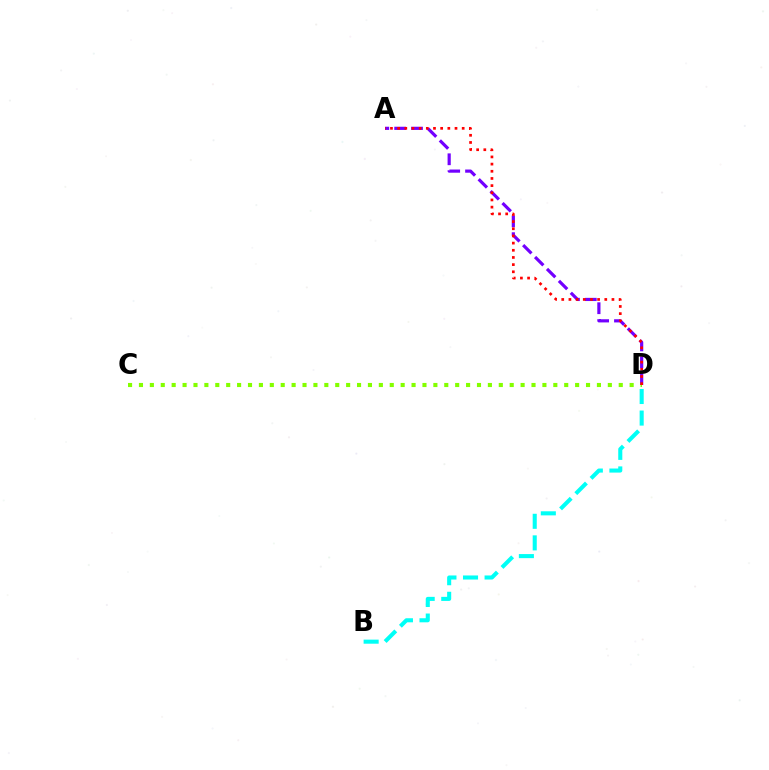{('A', 'D'): [{'color': '#7200ff', 'line_style': 'dashed', 'thickness': 2.29}, {'color': '#ff0000', 'line_style': 'dotted', 'thickness': 1.95}], ('C', 'D'): [{'color': '#84ff00', 'line_style': 'dotted', 'thickness': 2.96}], ('B', 'D'): [{'color': '#00fff6', 'line_style': 'dashed', 'thickness': 2.93}]}